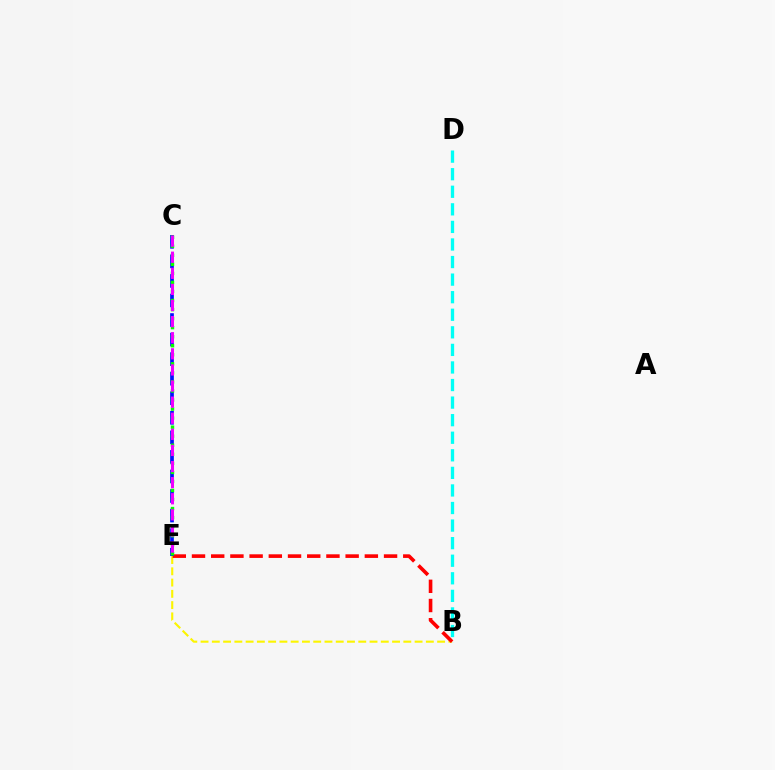{('B', 'D'): [{'color': '#00fff6', 'line_style': 'dashed', 'thickness': 2.39}], ('B', 'E'): [{'color': '#fcf500', 'line_style': 'dashed', 'thickness': 1.53}, {'color': '#ff0000', 'line_style': 'dashed', 'thickness': 2.61}], ('C', 'E'): [{'color': '#0010ff', 'line_style': 'dashed', 'thickness': 2.66}, {'color': '#08ff00', 'line_style': 'dotted', 'thickness': 2.46}, {'color': '#ee00ff', 'line_style': 'dashed', 'thickness': 2.19}]}